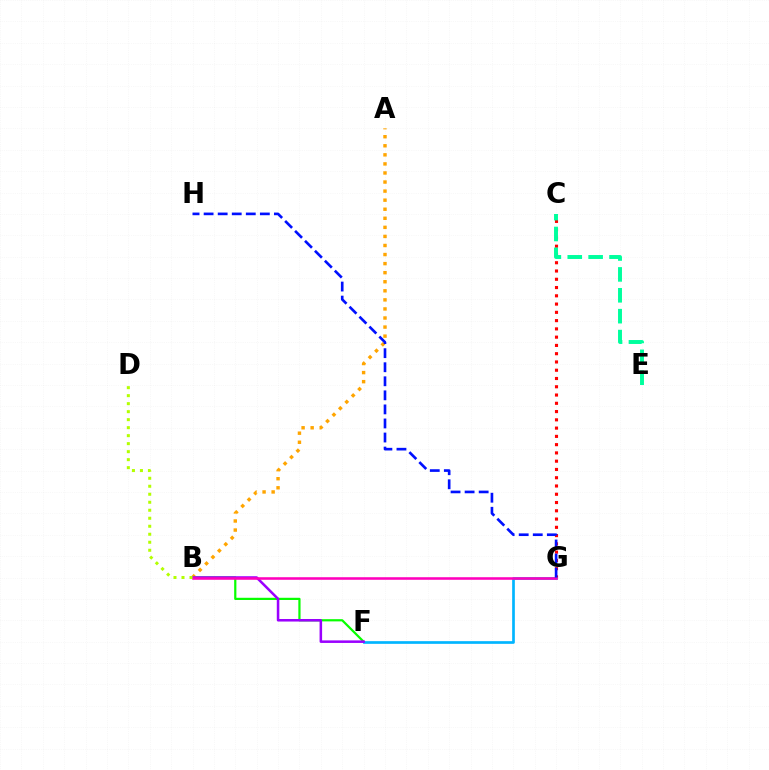{('B', 'F'): [{'color': '#08ff00', 'line_style': 'solid', 'thickness': 1.59}, {'color': '#9b00ff', 'line_style': 'solid', 'thickness': 1.83}], ('C', 'G'): [{'color': '#ff0000', 'line_style': 'dotted', 'thickness': 2.25}], ('A', 'B'): [{'color': '#ffa500', 'line_style': 'dotted', 'thickness': 2.46}], ('C', 'E'): [{'color': '#00ff9d', 'line_style': 'dashed', 'thickness': 2.84}], ('F', 'G'): [{'color': '#00b5ff', 'line_style': 'solid', 'thickness': 1.93}], ('B', 'G'): [{'color': '#ff00bd', 'line_style': 'solid', 'thickness': 1.85}], ('B', 'D'): [{'color': '#b3ff00', 'line_style': 'dotted', 'thickness': 2.17}], ('G', 'H'): [{'color': '#0010ff', 'line_style': 'dashed', 'thickness': 1.91}]}